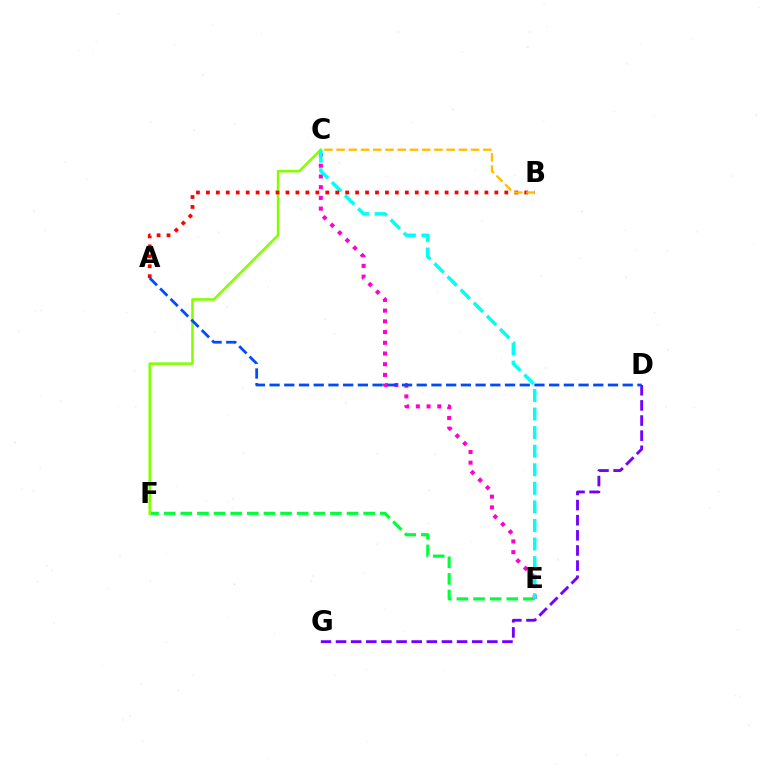{('E', 'F'): [{'color': '#00ff39', 'line_style': 'dashed', 'thickness': 2.26}], ('D', 'G'): [{'color': '#7200ff', 'line_style': 'dashed', 'thickness': 2.06}], ('C', 'E'): [{'color': '#ff00cf', 'line_style': 'dotted', 'thickness': 2.91}, {'color': '#00fff6', 'line_style': 'dashed', 'thickness': 2.52}], ('C', 'F'): [{'color': '#84ff00', 'line_style': 'solid', 'thickness': 1.84}], ('A', 'B'): [{'color': '#ff0000', 'line_style': 'dotted', 'thickness': 2.7}], ('A', 'D'): [{'color': '#004bff', 'line_style': 'dashed', 'thickness': 2.0}], ('B', 'C'): [{'color': '#ffbd00', 'line_style': 'dashed', 'thickness': 1.66}]}